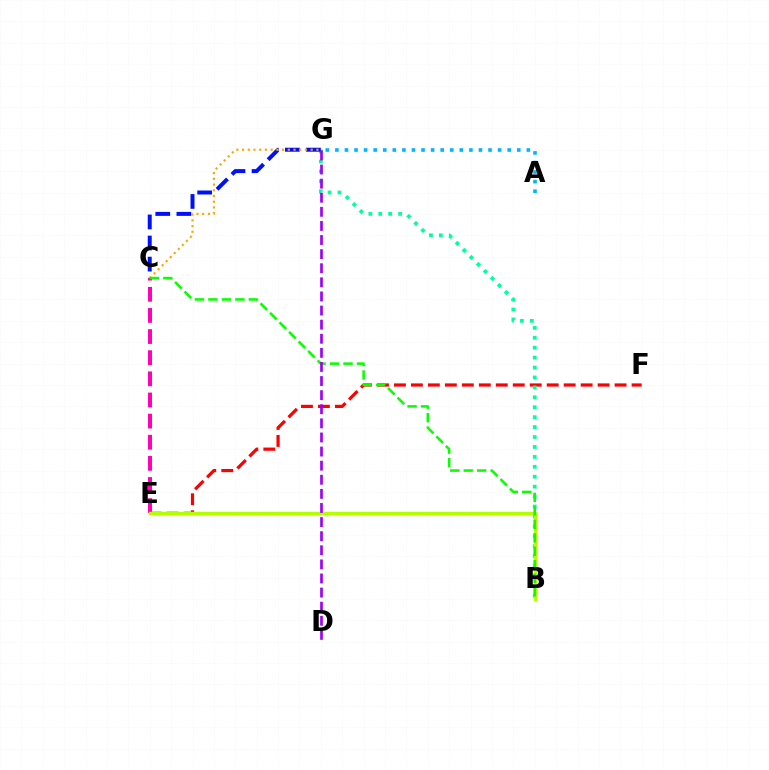{('E', 'F'): [{'color': '#ff0000', 'line_style': 'dashed', 'thickness': 2.31}], ('B', 'G'): [{'color': '#00ff9d', 'line_style': 'dotted', 'thickness': 2.7}], ('A', 'G'): [{'color': '#00b5ff', 'line_style': 'dotted', 'thickness': 2.6}], ('C', 'G'): [{'color': '#0010ff', 'line_style': 'dashed', 'thickness': 2.87}, {'color': '#ffa500', 'line_style': 'dotted', 'thickness': 1.55}], ('C', 'E'): [{'color': '#ff00bd', 'line_style': 'dashed', 'thickness': 2.87}], ('B', 'E'): [{'color': '#b3ff00', 'line_style': 'solid', 'thickness': 2.49}], ('B', 'C'): [{'color': '#08ff00', 'line_style': 'dashed', 'thickness': 1.83}], ('D', 'G'): [{'color': '#9b00ff', 'line_style': 'dashed', 'thickness': 1.92}]}